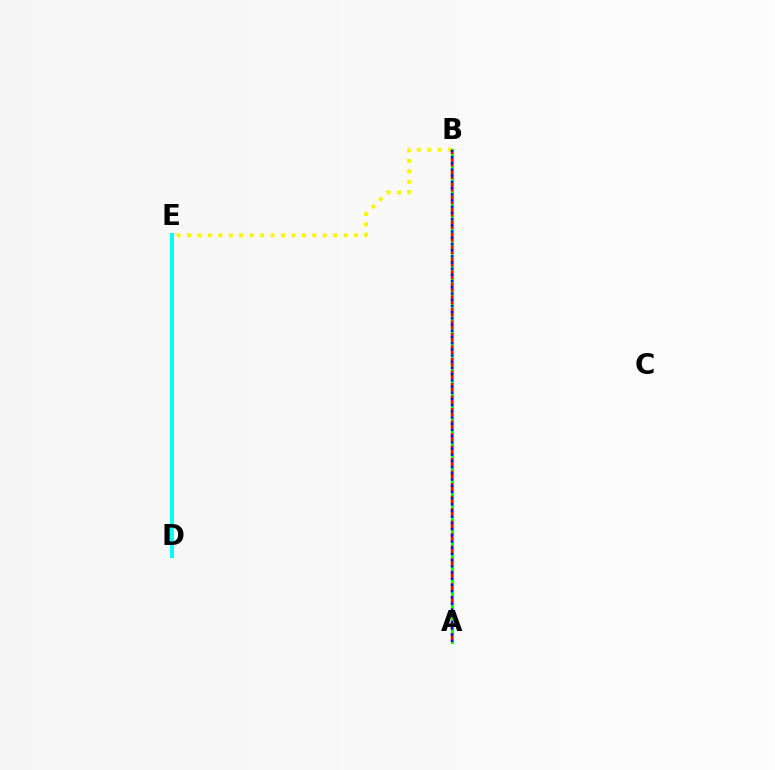{('B', 'E'): [{'color': '#fcf500', 'line_style': 'dotted', 'thickness': 2.84}], ('A', 'B'): [{'color': '#ee00ff', 'line_style': 'dotted', 'thickness': 1.97}, {'color': '#08ff00', 'line_style': 'solid', 'thickness': 2.34}, {'color': '#ff0000', 'line_style': 'dashed', 'thickness': 1.7}, {'color': '#0010ff', 'line_style': 'dotted', 'thickness': 1.69}], ('D', 'E'): [{'color': '#00fff6', 'line_style': 'solid', 'thickness': 2.83}]}